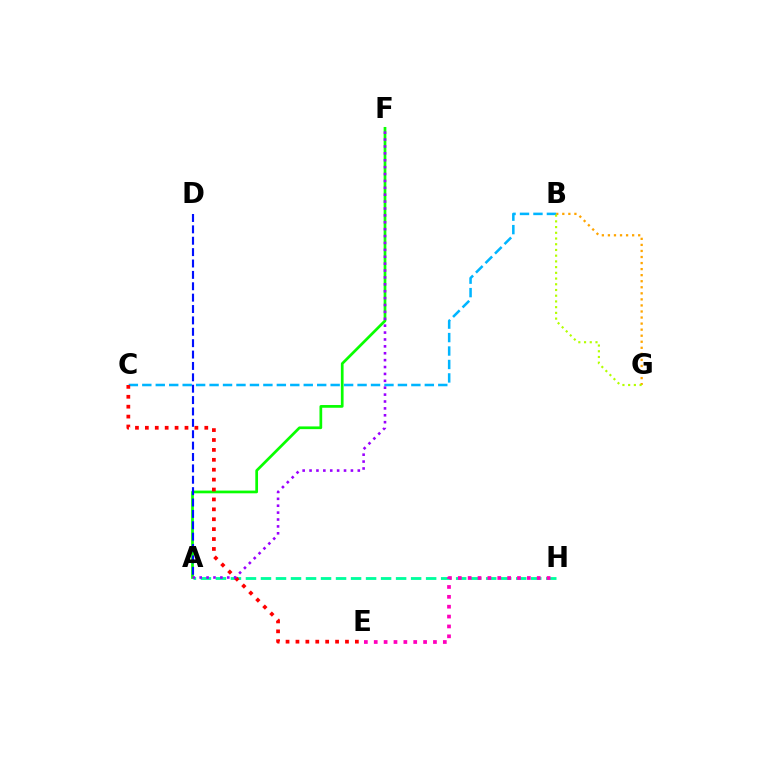{('A', 'F'): [{'color': '#08ff00', 'line_style': 'solid', 'thickness': 1.96}, {'color': '#9b00ff', 'line_style': 'dotted', 'thickness': 1.87}], ('A', 'H'): [{'color': '#00ff9d', 'line_style': 'dashed', 'thickness': 2.04}], ('E', 'H'): [{'color': '#ff00bd', 'line_style': 'dotted', 'thickness': 2.68}], ('B', 'G'): [{'color': '#ffa500', 'line_style': 'dotted', 'thickness': 1.64}, {'color': '#b3ff00', 'line_style': 'dotted', 'thickness': 1.55}], ('B', 'C'): [{'color': '#00b5ff', 'line_style': 'dashed', 'thickness': 1.83}], ('C', 'E'): [{'color': '#ff0000', 'line_style': 'dotted', 'thickness': 2.69}], ('A', 'D'): [{'color': '#0010ff', 'line_style': 'dashed', 'thickness': 1.55}]}